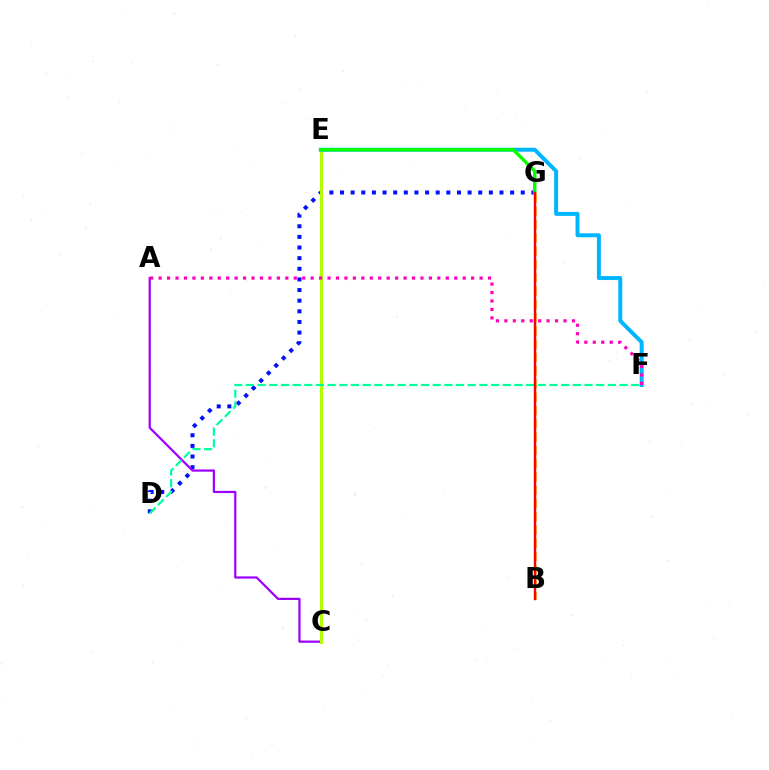{('D', 'G'): [{'color': '#0010ff', 'line_style': 'dotted', 'thickness': 2.89}], ('A', 'C'): [{'color': '#9b00ff', 'line_style': 'solid', 'thickness': 1.6}], ('C', 'E'): [{'color': '#b3ff00', 'line_style': 'solid', 'thickness': 2.22}], ('D', 'F'): [{'color': '#00ff9d', 'line_style': 'dashed', 'thickness': 1.59}], ('E', 'F'): [{'color': '#00b5ff', 'line_style': 'solid', 'thickness': 2.85}], ('E', 'G'): [{'color': '#08ff00', 'line_style': 'solid', 'thickness': 2.43}], ('B', 'G'): [{'color': '#ffa500', 'line_style': 'dashed', 'thickness': 1.8}, {'color': '#ff0000', 'line_style': 'solid', 'thickness': 1.74}], ('A', 'F'): [{'color': '#ff00bd', 'line_style': 'dotted', 'thickness': 2.29}]}